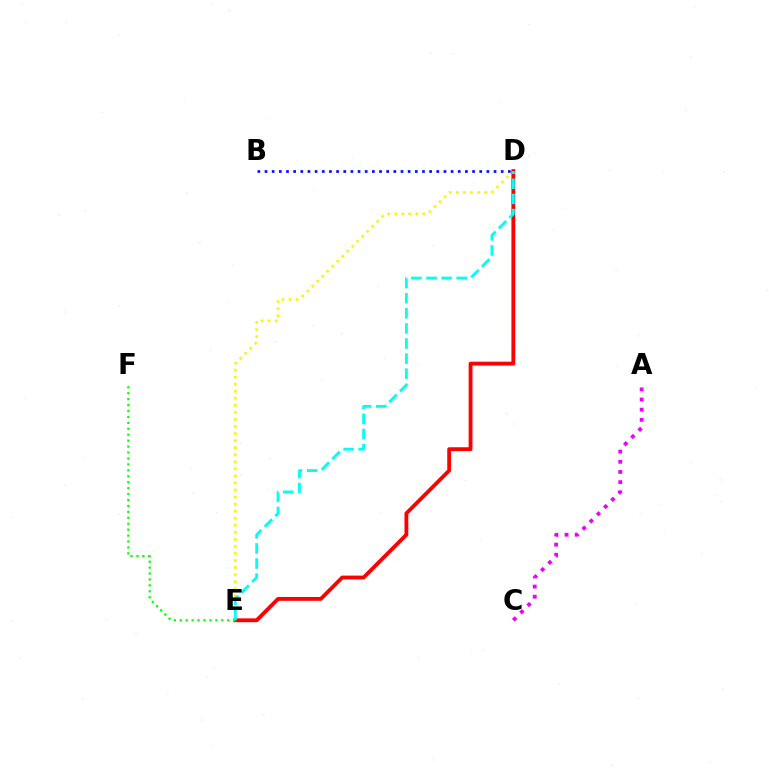{('D', 'E'): [{'color': '#fcf500', 'line_style': 'dotted', 'thickness': 1.92}, {'color': '#ff0000', 'line_style': 'solid', 'thickness': 2.76}, {'color': '#00fff6', 'line_style': 'dashed', 'thickness': 2.05}], ('B', 'D'): [{'color': '#0010ff', 'line_style': 'dotted', 'thickness': 1.94}], ('E', 'F'): [{'color': '#08ff00', 'line_style': 'dotted', 'thickness': 1.61}], ('A', 'C'): [{'color': '#ee00ff', 'line_style': 'dotted', 'thickness': 2.76}]}